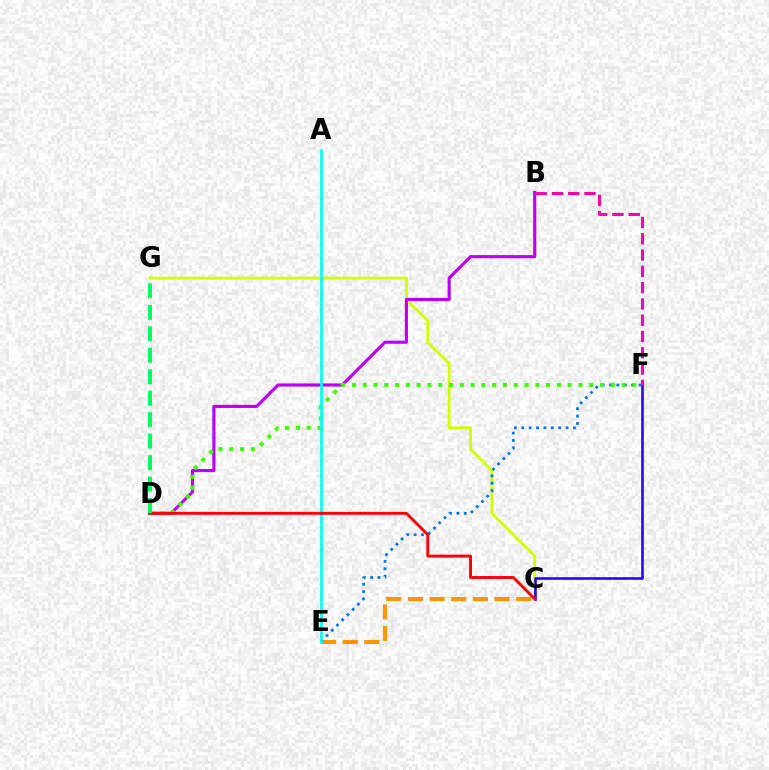{('C', 'G'): [{'color': '#d1ff00', 'line_style': 'solid', 'thickness': 2.03}], ('C', 'E'): [{'color': '#ff9400', 'line_style': 'dashed', 'thickness': 2.94}], ('B', 'D'): [{'color': '#b900ff', 'line_style': 'solid', 'thickness': 2.26}], ('C', 'F'): [{'color': '#2500ff', 'line_style': 'solid', 'thickness': 1.85}], ('E', 'F'): [{'color': '#0074ff', 'line_style': 'dotted', 'thickness': 2.0}], ('D', 'F'): [{'color': '#3dff00', 'line_style': 'dotted', 'thickness': 2.93}], ('A', 'E'): [{'color': '#00fff6', 'line_style': 'solid', 'thickness': 1.95}], ('B', 'F'): [{'color': '#ff00ac', 'line_style': 'dashed', 'thickness': 2.21}], ('C', 'D'): [{'color': '#ff0000', 'line_style': 'solid', 'thickness': 2.1}], ('D', 'G'): [{'color': '#00ff5c', 'line_style': 'dashed', 'thickness': 2.92}]}